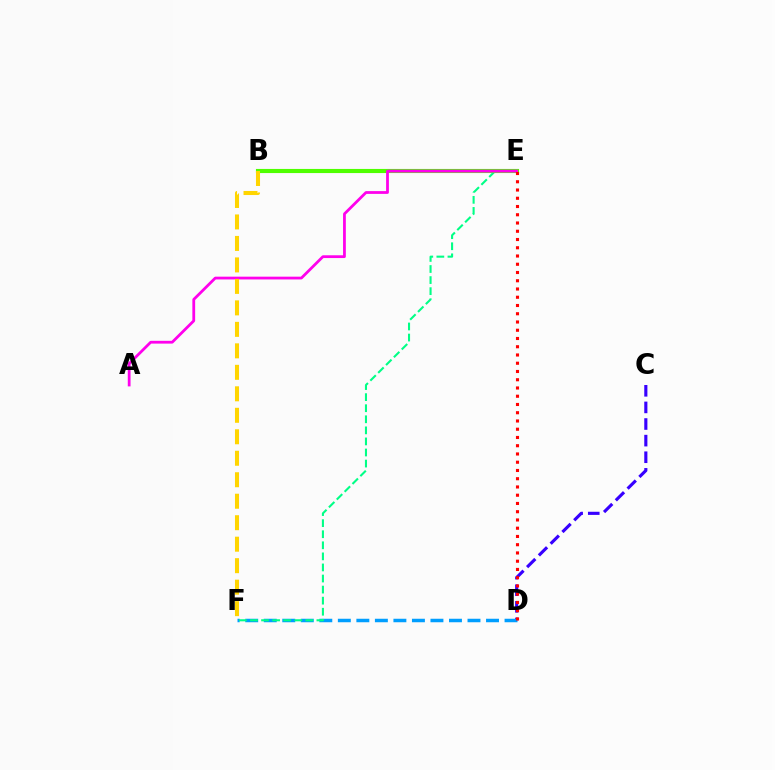{('C', 'D'): [{'color': '#3700ff', 'line_style': 'dashed', 'thickness': 2.26}], ('D', 'F'): [{'color': '#009eff', 'line_style': 'dashed', 'thickness': 2.52}], ('E', 'F'): [{'color': '#00ff86', 'line_style': 'dashed', 'thickness': 1.5}], ('B', 'E'): [{'color': '#4fff00', 'line_style': 'solid', 'thickness': 2.97}], ('A', 'E'): [{'color': '#ff00ed', 'line_style': 'solid', 'thickness': 2.0}], ('D', 'E'): [{'color': '#ff0000', 'line_style': 'dotted', 'thickness': 2.24}], ('B', 'F'): [{'color': '#ffd500', 'line_style': 'dashed', 'thickness': 2.92}]}